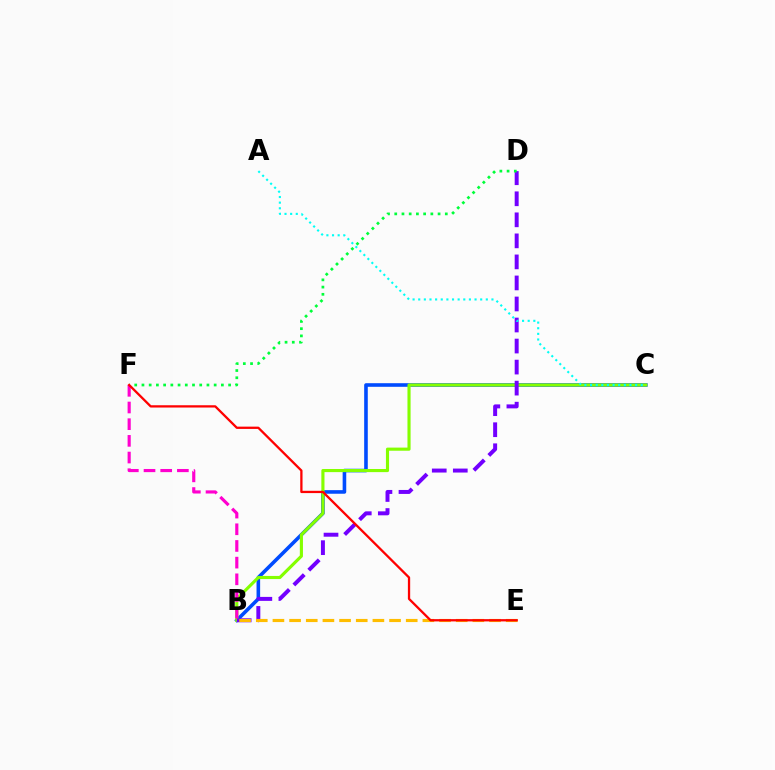{('B', 'C'): [{'color': '#004bff', 'line_style': 'solid', 'thickness': 2.59}, {'color': '#84ff00', 'line_style': 'solid', 'thickness': 2.25}], ('B', 'D'): [{'color': '#7200ff', 'line_style': 'dashed', 'thickness': 2.86}], ('D', 'F'): [{'color': '#00ff39', 'line_style': 'dotted', 'thickness': 1.96}], ('B', 'E'): [{'color': '#ffbd00', 'line_style': 'dashed', 'thickness': 2.26}], ('B', 'F'): [{'color': '#ff00cf', 'line_style': 'dashed', 'thickness': 2.27}], ('A', 'C'): [{'color': '#00fff6', 'line_style': 'dotted', 'thickness': 1.53}], ('E', 'F'): [{'color': '#ff0000', 'line_style': 'solid', 'thickness': 1.65}]}